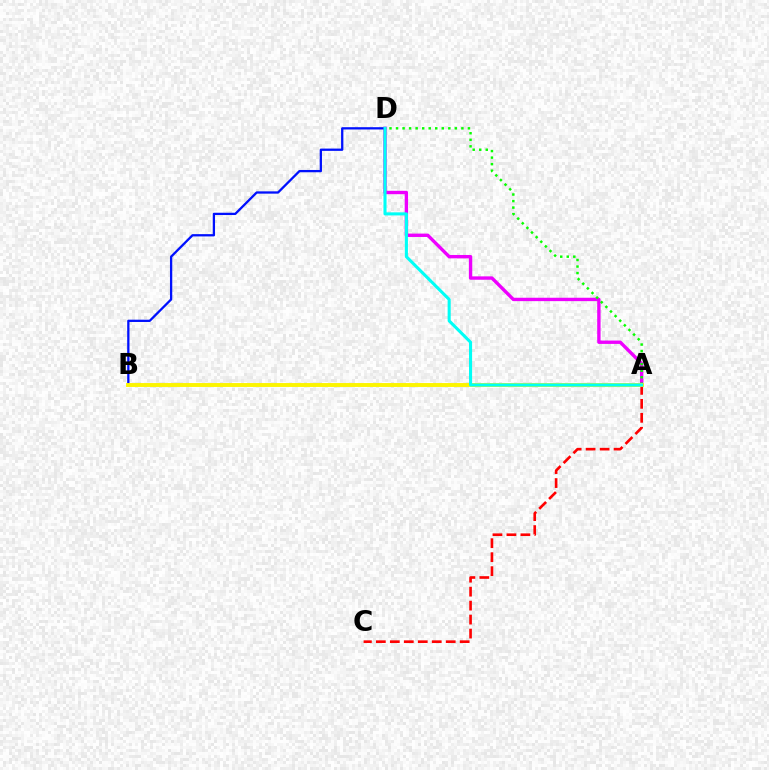{('A', 'D'): [{'color': '#ee00ff', 'line_style': 'solid', 'thickness': 2.43}, {'color': '#08ff00', 'line_style': 'dotted', 'thickness': 1.78}, {'color': '#00fff6', 'line_style': 'solid', 'thickness': 2.22}], ('A', 'C'): [{'color': '#ff0000', 'line_style': 'dashed', 'thickness': 1.9}], ('B', 'D'): [{'color': '#0010ff', 'line_style': 'solid', 'thickness': 1.65}], ('A', 'B'): [{'color': '#fcf500', 'line_style': 'solid', 'thickness': 2.81}]}